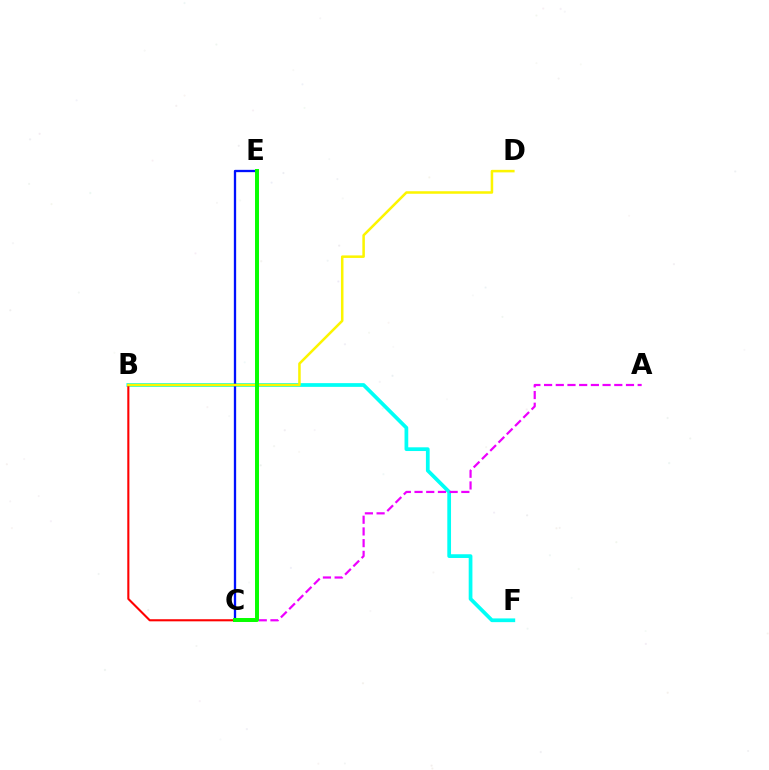{('B', 'F'): [{'color': '#00fff6', 'line_style': 'solid', 'thickness': 2.68}], ('B', 'C'): [{'color': '#ff0000', 'line_style': 'solid', 'thickness': 1.51}], ('C', 'E'): [{'color': '#0010ff', 'line_style': 'solid', 'thickness': 1.67}, {'color': '#08ff00', 'line_style': 'solid', 'thickness': 2.86}], ('B', 'D'): [{'color': '#fcf500', 'line_style': 'solid', 'thickness': 1.82}], ('A', 'C'): [{'color': '#ee00ff', 'line_style': 'dashed', 'thickness': 1.59}]}